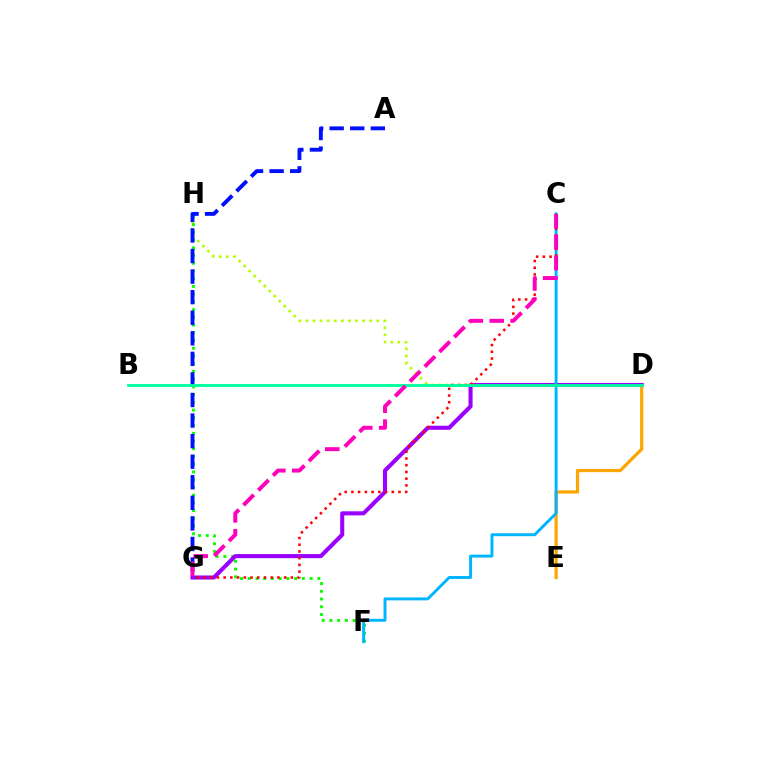{('D', 'H'): [{'color': '#b3ff00', 'line_style': 'dotted', 'thickness': 1.92}], ('F', 'H'): [{'color': '#08ff00', 'line_style': 'dotted', 'thickness': 2.1}], ('A', 'G'): [{'color': '#0010ff', 'line_style': 'dashed', 'thickness': 2.79}], ('D', 'E'): [{'color': '#ffa500', 'line_style': 'solid', 'thickness': 2.3}], ('D', 'G'): [{'color': '#9b00ff', 'line_style': 'solid', 'thickness': 2.93}], ('C', 'F'): [{'color': '#00b5ff', 'line_style': 'solid', 'thickness': 2.12}], ('C', 'G'): [{'color': '#ff0000', 'line_style': 'dotted', 'thickness': 1.83}, {'color': '#ff00bd', 'line_style': 'dashed', 'thickness': 2.84}], ('B', 'D'): [{'color': '#00ff9d', 'line_style': 'solid', 'thickness': 2.05}]}